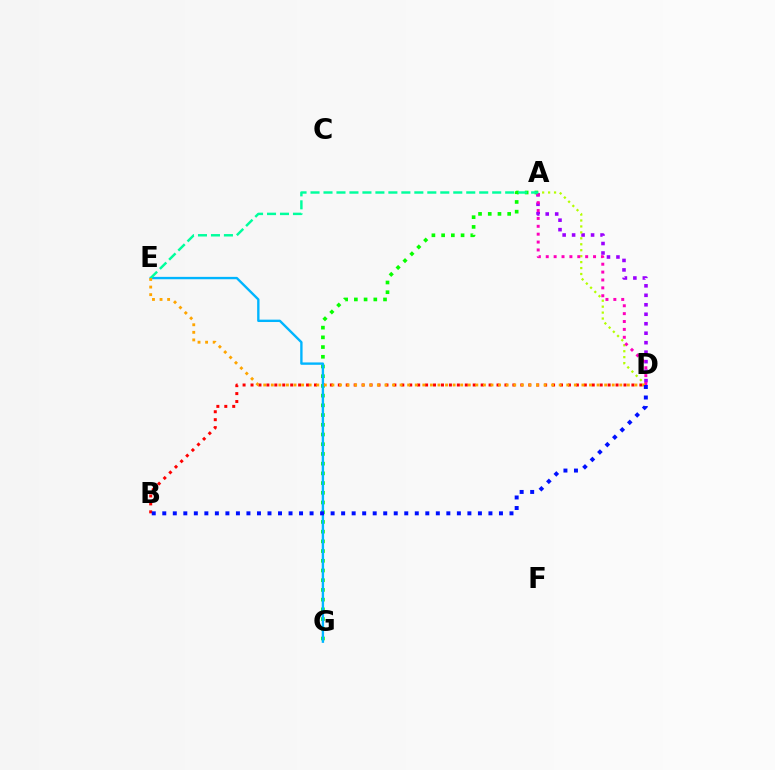{('A', 'D'): [{'color': '#9b00ff', 'line_style': 'dotted', 'thickness': 2.58}, {'color': '#b3ff00', 'line_style': 'dotted', 'thickness': 1.62}, {'color': '#ff00bd', 'line_style': 'dotted', 'thickness': 2.14}], ('B', 'D'): [{'color': '#ff0000', 'line_style': 'dotted', 'thickness': 2.16}, {'color': '#0010ff', 'line_style': 'dotted', 'thickness': 2.86}], ('A', 'G'): [{'color': '#08ff00', 'line_style': 'dotted', 'thickness': 2.64}], ('E', 'G'): [{'color': '#00b5ff', 'line_style': 'solid', 'thickness': 1.71}], ('A', 'E'): [{'color': '#00ff9d', 'line_style': 'dashed', 'thickness': 1.76}], ('D', 'E'): [{'color': '#ffa500', 'line_style': 'dotted', 'thickness': 2.06}]}